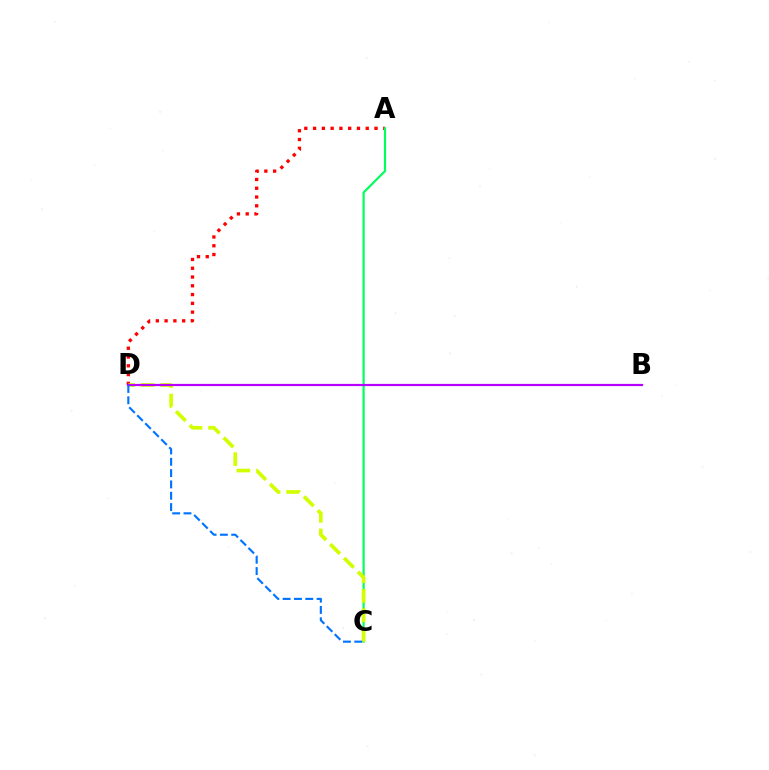{('A', 'D'): [{'color': '#ff0000', 'line_style': 'dotted', 'thickness': 2.38}], ('A', 'C'): [{'color': '#00ff5c', 'line_style': 'solid', 'thickness': 1.56}], ('C', 'D'): [{'color': '#d1ff00', 'line_style': 'dashed', 'thickness': 2.65}, {'color': '#0074ff', 'line_style': 'dashed', 'thickness': 1.54}], ('B', 'D'): [{'color': '#b900ff', 'line_style': 'solid', 'thickness': 1.59}]}